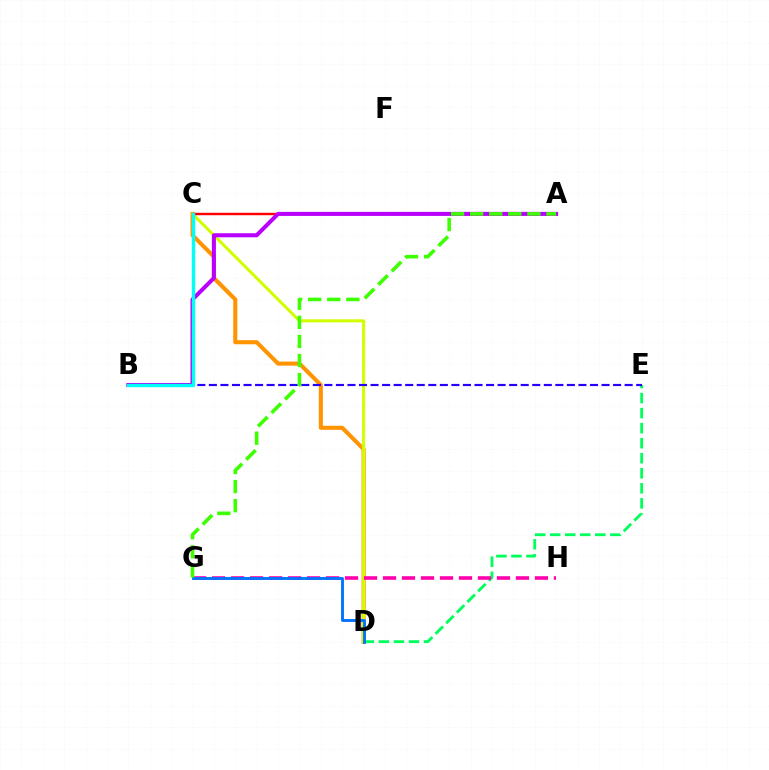{('C', 'D'): [{'color': '#ff9400', 'line_style': 'solid', 'thickness': 2.93}, {'color': '#d1ff00', 'line_style': 'solid', 'thickness': 2.21}], ('D', 'E'): [{'color': '#00ff5c', 'line_style': 'dashed', 'thickness': 2.04}], ('A', 'C'): [{'color': '#ff0000', 'line_style': 'solid', 'thickness': 1.74}], ('A', 'B'): [{'color': '#b900ff', 'line_style': 'solid', 'thickness': 2.91}], ('B', 'E'): [{'color': '#2500ff', 'line_style': 'dashed', 'thickness': 1.57}], ('B', 'C'): [{'color': '#00fff6', 'line_style': 'solid', 'thickness': 2.43}], ('G', 'H'): [{'color': '#ff00ac', 'line_style': 'dashed', 'thickness': 2.58}], ('D', 'G'): [{'color': '#0074ff', 'line_style': 'solid', 'thickness': 2.07}], ('A', 'G'): [{'color': '#3dff00', 'line_style': 'dashed', 'thickness': 2.59}]}